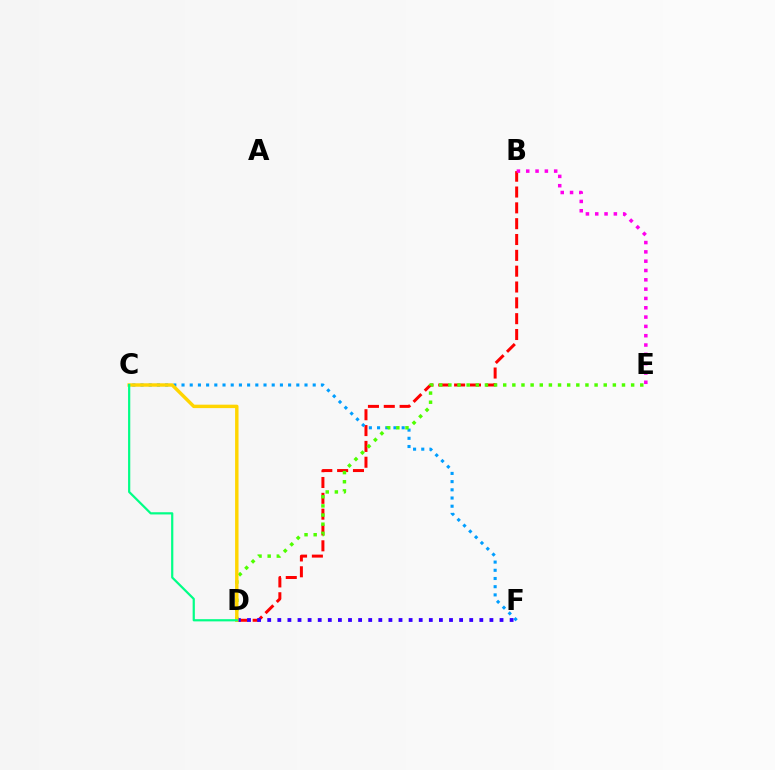{('B', 'D'): [{'color': '#ff0000', 'line_style': 'dashed', 'thickness': 2.15}], ('C', 'F'): [{'color': '#009eff', 'line_style': 'dotted', 'thickness': 2.23}], ('D', 'E'): [{'color': '#4fff00', 'line_style': 'dotted', 'thickness': 2.48}], ('D', 'F'): [{'color': '#3700ff', 'line_style': 'dotted', 'thickness': 2.74}], ('C', 'D'): [{'color': '#ffd500', 'line_style': 'solid', 'thickness': 2.47}, {'color': '#00ff86', 'line_style': 'solid', 'thickness': 1.59}], ('B', 'E'): [{'color': '#ff00ed', 'line_style': 'dotted', 'thickness': 2.53}]}